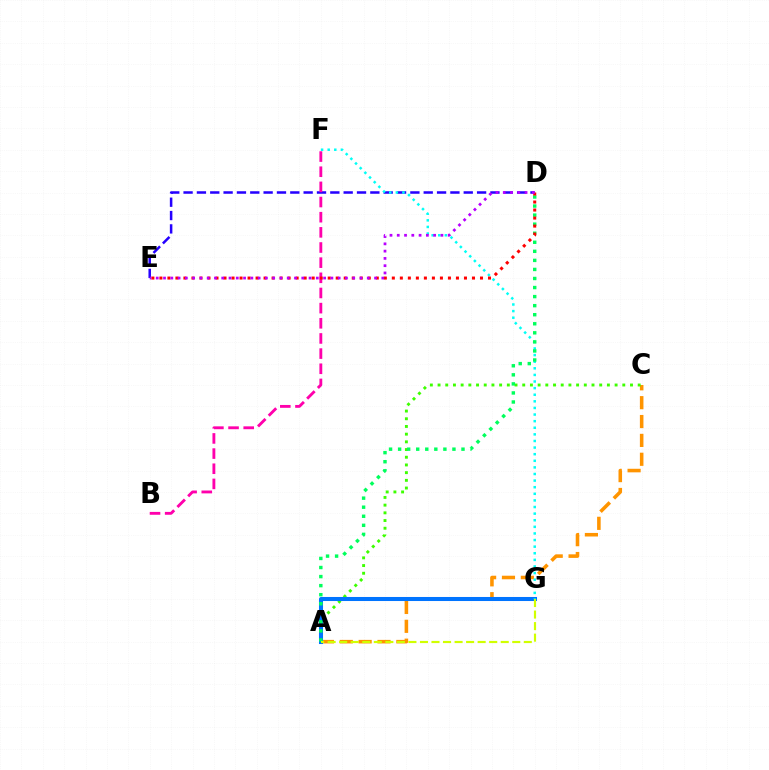{('D', 'E'): [{'color': '#2500ff', 'line_style': 'dashed', 'thickness': 1.81}, {'color': '#ff0000', 'line_style': 'dotted', 'thickness': 2.18}, {'color': '#b900ff', 'line_style': 'dotted', 'thickness': 1.98}], ('A', 'C'): [{'color': '#ff9400', 'line_style': 'dashed', 'thickness': 2.56}, {'color': '#3dff00', 'line_style': 'dotted', 'thickness': 2.09}], ('B', 'F'): [{'color': '#ff00ac', 'line_style': 'dashed', 'thickness': 2.06}], ('A', 'G'): [{'color': '#0074ff', 'line_style': 'solid', 'thickness': 2.91}, {'color': '#d1ff00', 'line_style': 'dashed', 'thickness': 1.57}], ('F', 'G'): [{'color': '#00fff6', 'line_style': 'dotted', 'thickness': 1.79}], ('A', 'D'): [{'color': '#00ff5c', 'line_style': 'dotted', 'thickness': 2.46}]}